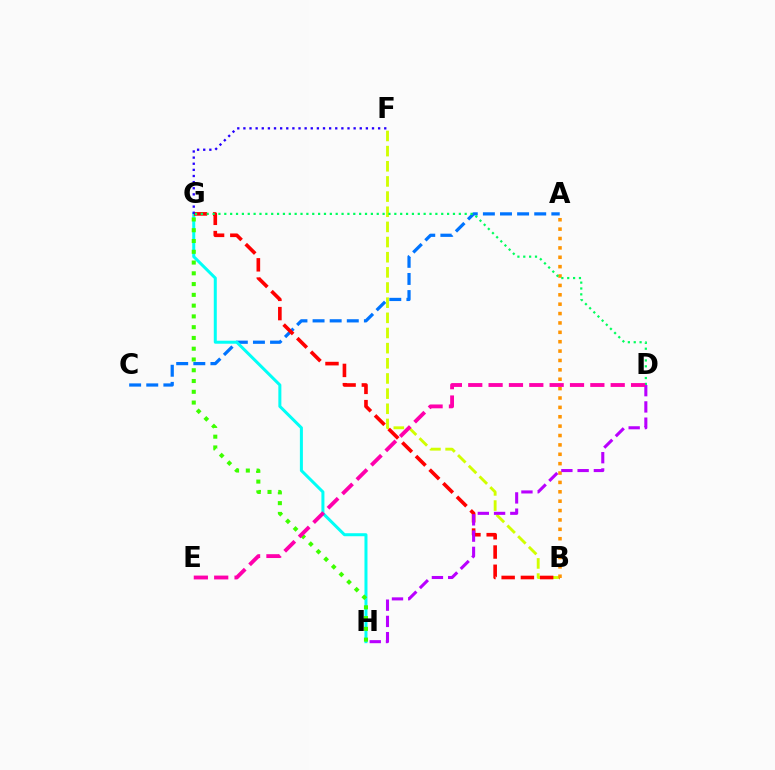{('A', 'C'): [{'color': '#0074ff', 'line_style': 'dashed', 'thickness': 2.32}], ('B', 'F'): [{'color': '#d1ff00', 'line_style': 'dashed', 'thickness': 2.06}], ('G', 'H'): [{'color': '#00fff6', 'line_style': 'solid', 'thickness': 2.17}, {'color': '#3dff00', 'line_style': 'dotted', 'thickness': 2.93}], ('B', 'G'): [{'color': '#ff0000', 'line_style': 'dashed', 'thickness': 2.61}], ('A', 'B'): [{'color': '#ff9400', 'line_style': 'dotted', 'thickness': 2.55}], ('D', 'G'): [{'color': '#00ff5c', 'line_style': 'dotted', 'thickness': 1.59}], ('D', 'H'): [{'color': '#b900ff', 'line_style': 'dashed', 'thickness': 2.21}], ('D', 'E'): [{'color': '#ff00ac', 'line_style': 'dashed', 'thickness': 2.76}], ('F', 'G'): [{'color': '#2500ff', 'line_style': 'dotted', 'thickness': 1.66}]}